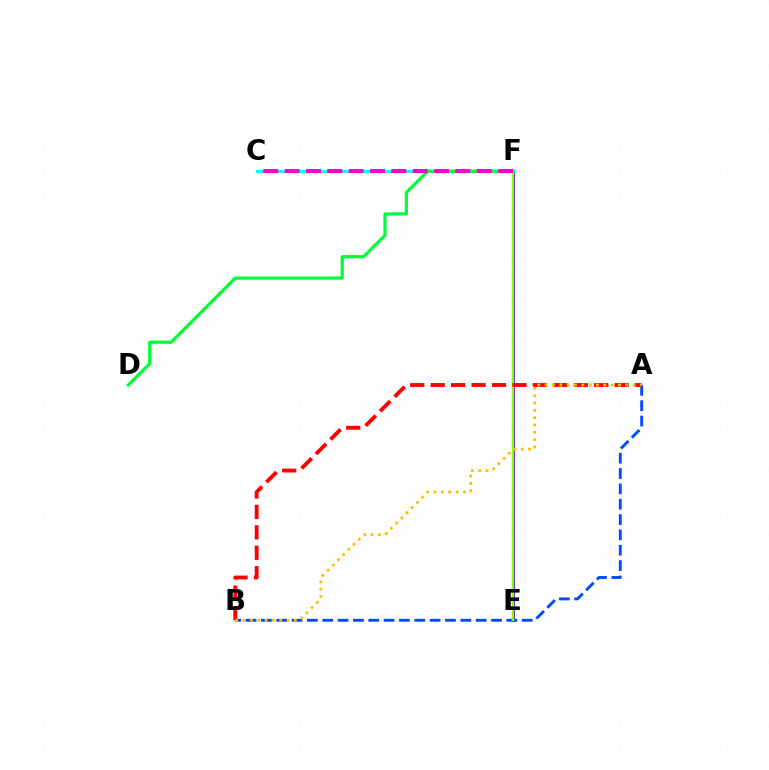{('E', 'F'): [{'color': '#7200ff', 'line_style': 'solid', 'thickness': 2.19}, {'color': '#84ff00', 'line_style': 'solid', 'thickness': 1.75}], ('A', 'B'): [{'color': '#004bff', 'line_style': 'dashed', 'thickness': 2.08}, {'color': '#ff0000', 'line_style': 'dashed', 'thickness': 2.78}, {'color': '#ffbd00', 'line_style': 'dotted', 'thickness': 1.99}], ('C', 'F'): [{'color': '#00fff6', 'line_style': 'solid', 'thickness': 2.15}, {'color': '#ff00cf', 'line_style': 'dashed', 'thickness': 2.9}], ('D', 'F'): [{'color': '#00ff39', 'line_style': 'solid', 'thickness': 2.32}]}